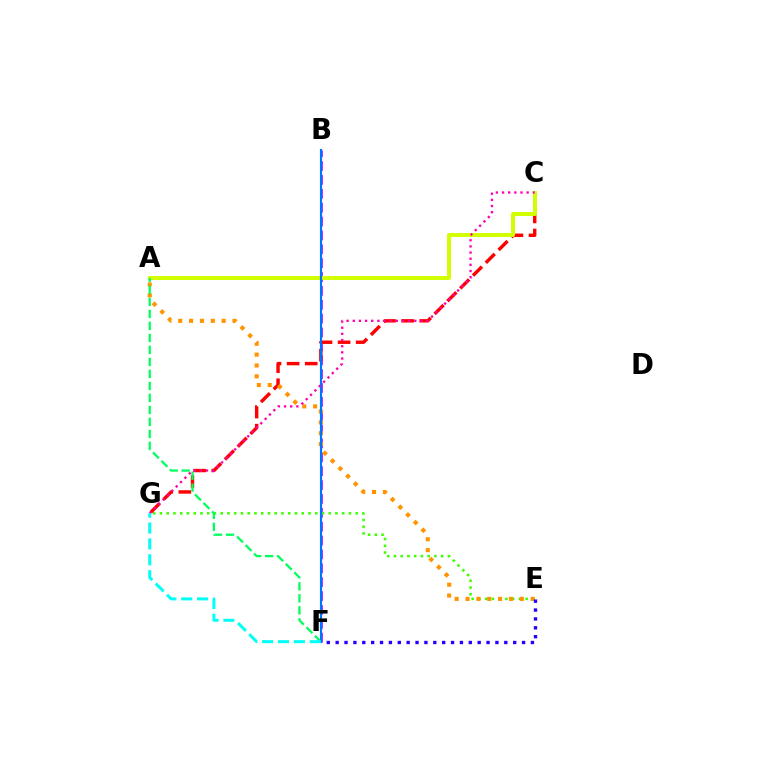{('B', 'F'): [{'color': '#b900ff', 'line_style': 'dashed', 'thickness': 1.88}, {'color': '#0074ff', 'line_style': 'solid', 'thickness': 1.55}], ('E', 'G'): [{'color': '#3dff00', 'line_style': 'dotted', 'thickness': 1.83}], ('C', 'G'): [{'color': '#ff0000', 'line_style': 'dashed', 'thickness': 2.46}, {'color': '#ff00ac', 'line_style': 'dotted', 'thickness': 1.67}], ('A', 'C'): [{'color': '#d1ff00', 'line_style': 'solid', 'thickness': 2.85}], ('A', 'E'): [{'color': '#ff9400', 'line_style': 'dotted', 'thickness': 2.95}], ('A', 'F'): [{'color': '#00ff5c', 'line_style': 'dashed', 'thickness': 1.63}], ('E', 'F'): [{'color': '#2500ff', 'line_style': 'dotted', 'thickness': 2.41}], ('F', 'G'): [{'color': '#00fff6', 'line_style': 'dashed', 'thickness': 2.16}]}